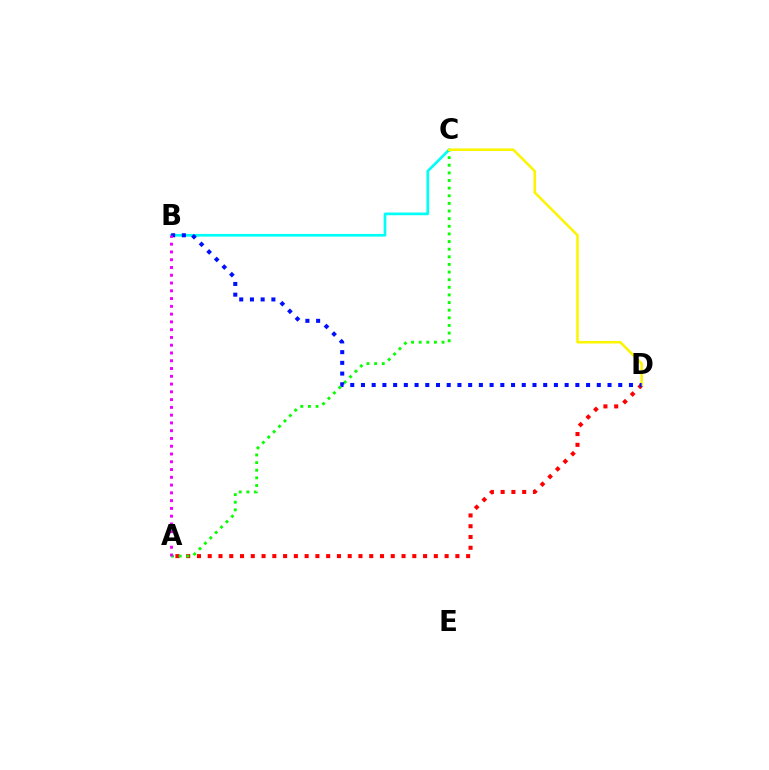{('B', 'C'): [{'color': '#00fff6', 'line_style': 'solid', 'thickness': 1.94}], ('A', 'D'): [{'color': '#ff0000', 'line_style': 'dotted', 'thickness': 2.93}], ('A', 'C'): [{'color': '#08ff00', 'line_style': 'dotted', 'thickness': 2.07}], ('C', 'D'): [{'color': '#fcf500', 'line_style': 'solid', 'thickness': 1.83}], ('B', 'D'): [{'color': '#0010ff', 'line_style': 'dotted', 'thickness': 2.91}], ('A', 'B'): [{'color': '#ee00ff', 'line_style': 'dotted', 'thickness': 2.11}]}